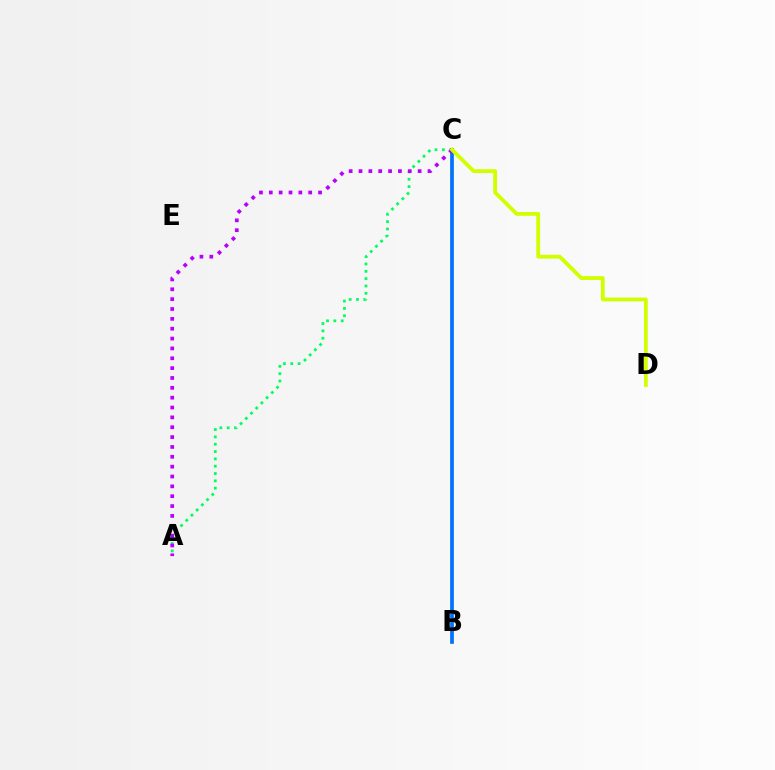{('A', 'C'): [{'color': '#00ff5c', 'line_style': 'dotted', 'thickness': 1.99}, {'color': '#b900ff', 'line_style': 'dotted', 'thickness': 2.68}], ('B', 'C'): [{'color': '#ff0000', 'line_style': 'solid', 'thickness': 1.69}, {'color': '#0074ff', 'line_style': 'solid', 'thickness': 2.64}], ('C', 'D'): [{'color': '#d1ff00', 'line_style': 'solid', 'thickness': 2.75}]}